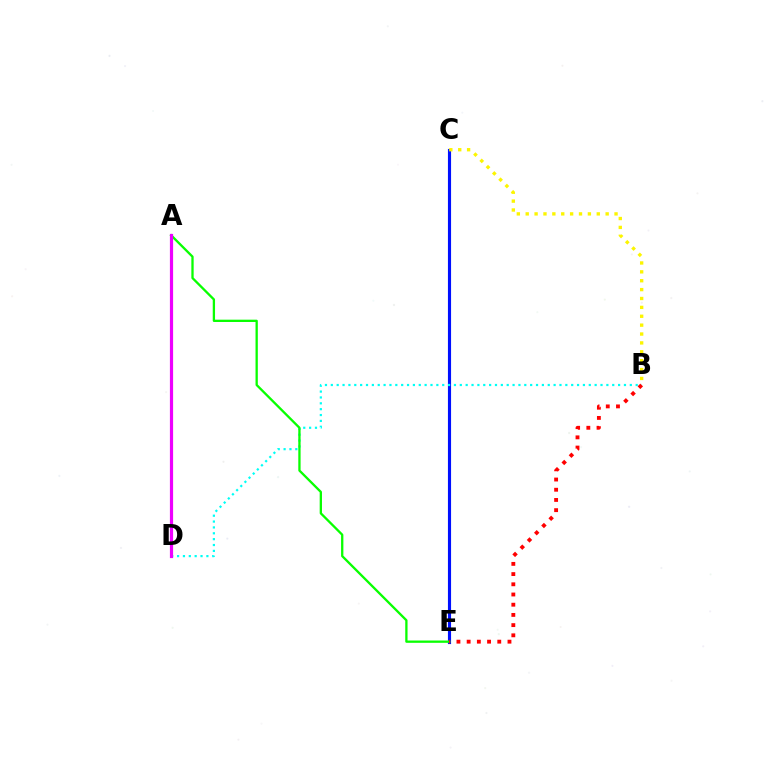{('C', 'E'): [{'color': '#0010ff', 'line_style': 'solid', 'thickness': 2.25}], ('B', 'D'): [{'color': '#00fff6', 'line_style': 'dotted', 'thickness': 1.59}], ('B', 'C'): [{'color': '#fcf500', 'line_style': 'dotted', 'thickness': 2.41}], ('A', 'E'): [{'color': '#08ff00', 'line_style': 'solid', 'thickness': 1.66}], ('A', 'D'): [{'color': '#ee00ff', 'line_style': 'solid', 'thickness': 2.3}], ('B', 'E'): [{'color': '#ff0000', 'line_style': 'dotted', 'thickness': 2.77}]}